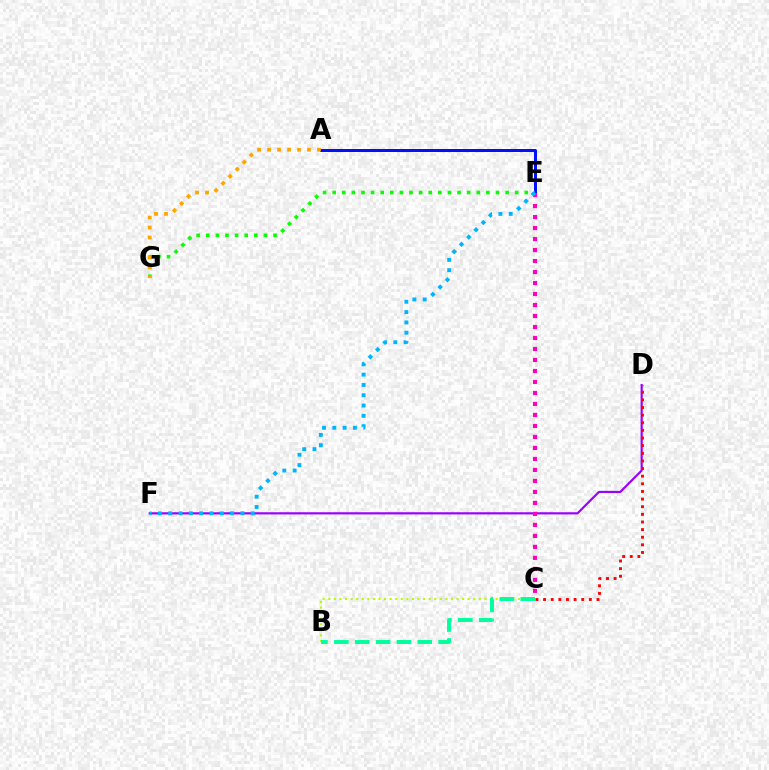{('D', 'F'): [{'color': '#9b00ff', 'line_style': 'solid', 'thickness': 1.57}], ('A', 'E'): [{'color': '#0010ff', 'line_style': 'solid', 'thickness': 2.16}], ('E', 'G'): [{'color': '#08ff00', 'line_style': 'dotted', 'thickness': 2.61}], ('B', 'C'): [{'color': '#b3ff00', 'line_style': 'dotted', 'thickness': 1.52}, {'color': '#00ff9d', 'line_style': 'dashed', 'thickness': 2.83}], ('C', 'E'): [{'color': '#ff00bd', 'line_style': 'dotted', 'thickness': 2.99}], ('A', 'G'): [{'color': '#ffa500', 'line_style': 'dotted', 'thickness': 2.71}], ('C', 'D'): [{'color': '#ff0000', 'line_style': 'dotted', 'thickness': 2.07}], ('E', 'F'): [{'color': '#00b5ff', 'line_style': 'dotted', 'thickness': 2.8}]}